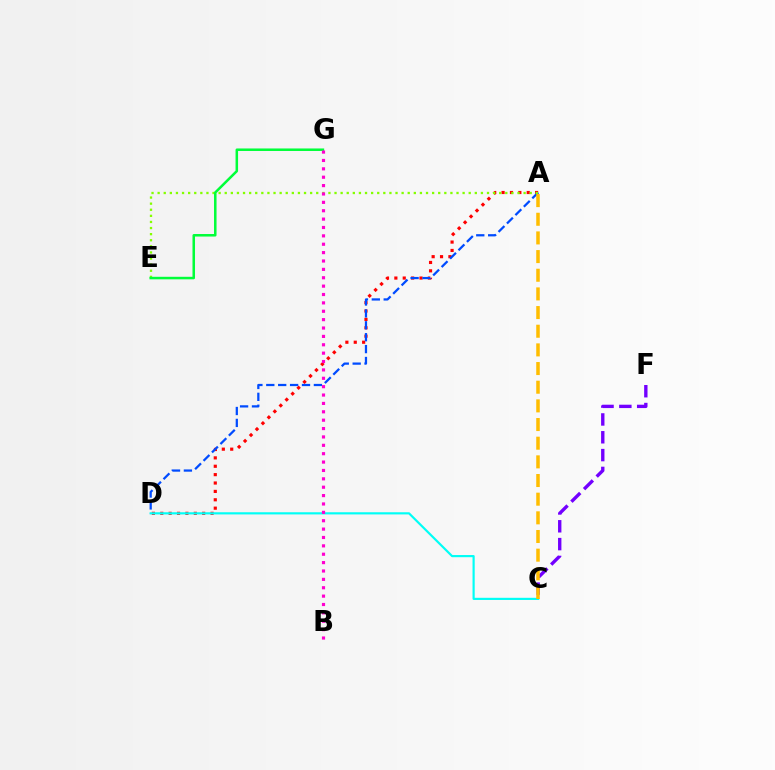{('A', 'D'): [{'color': '#ff0000', 'line_style': 'dotted', 'thickness': 2.28}, {'color': '#004bff', 'line_style': 'dashed', 'thickness': 1.62}], ('A', 'E'): [{'color': '#84ff00', 'line_style': 'dotted', 'thickness': 1.66}], ('E', 'G'): [{'color': '#00ff39', 'line_style': 'solid', 'thickness': 1.81}], ('C', 'F'): [{'color': '#7200ff', 'line_style': 'dashed', 'thickness': 2.42}], ('C', 'D'): [{'color': '#00fff6', 'line_style': 'solid', 'thickness': 1.56}], ('A', 'C'): [{'color': '#ffbd00', 'line_style': 'dashed', 'thickness': 2.54}], ('B', 'G'): [{'color': '#ff00cf', 'line_style': 'dotted', 'thickness': 2.28}]}